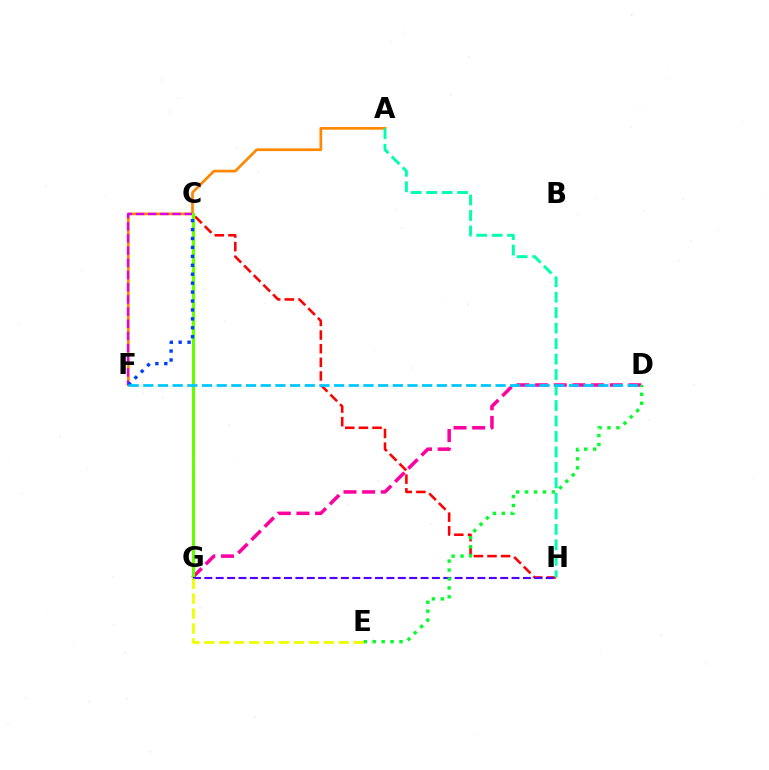{('D', 'G'): [{'color': '#ff00a0', 'line_style': 'dashed', 'thickness': 2.53}], ('A', 'F'): [{'color': '#ff8800', 'line_style': 'solid', 'thickness': 1.96}], ('C', 'H'): [{'color': '#ff0000', 'line_style': 'dashed', 'thickness': 1.85}], ('C', 'F'): [{'color': '#d600ff', 'line_style': 'dashed', 'thickness': 1.65}, {'color': '#003fff', 'line_style': 'dotted', 'thickness': 2.43}], ('C', 'G'): [{'color': '#66ff00', 'line_style': 'solid', 'thickness': 2.23}], ('G', 'H'): [{'color': '#4f00ff', 'line_style': 'dashed', 'thickness': 1.55}], ('A', 'H'): [{'color': '#00ffaf', 'line_style': 'dashed', 'thickness': 2.1}], ('D', 'E'): [{'color': '#00ff27', 'line_style': 'dotted', 'thickness': 2.43}], ('E', 'G'): [{'color': '#eeff00', 'line_style': 'dashed', 'thickness': 2.03}], ('D', 'F'): [{'color': '#00c7ff', 'line_style': 'dashed', 'thickness': 1.99}]}